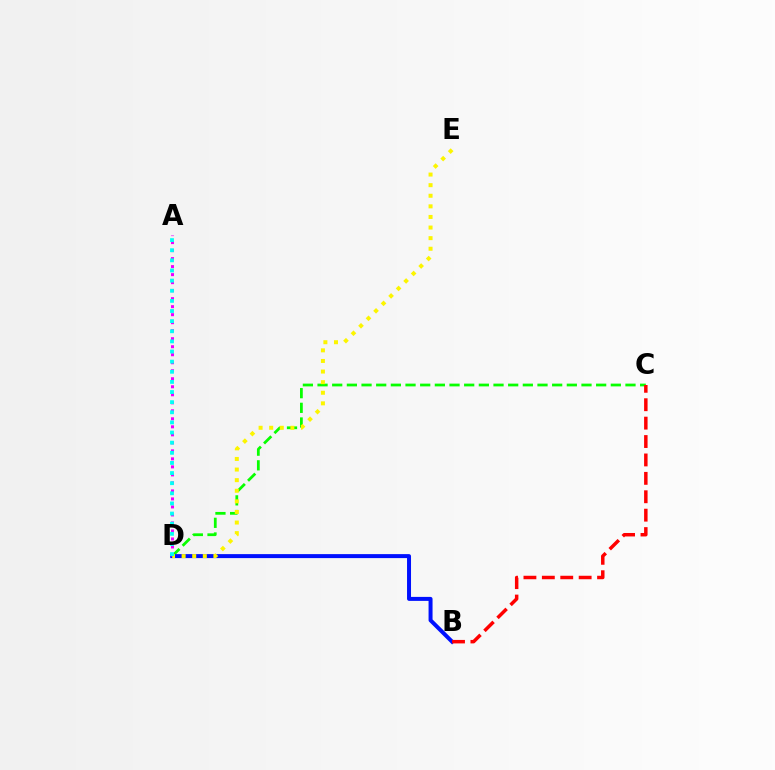{('C', 'D'): [{'color': '#08ff00', 'line_style': 'dashed', 'thickness': 1.99}], ('B', 'D'): [{'color': '#0010ff', 'line_style': 'solid', 'thickness': 2.87}], ('A', 'D'): [{'color': '#ee00ff', 'line_style': 'dotted', 'thickness': 2.18}, {'color': '#00fff6', 'line_style': 'dotted', 'thickness': 2.75}], ('D', 'E'): [{'color': '#fcf500', 'line_style': 'dotted', 'thickness': 2.88}], ('B', 'C'): [{'color': '#ff0000', 'line_style': 'dashed', 'thickness': 2.5}]}